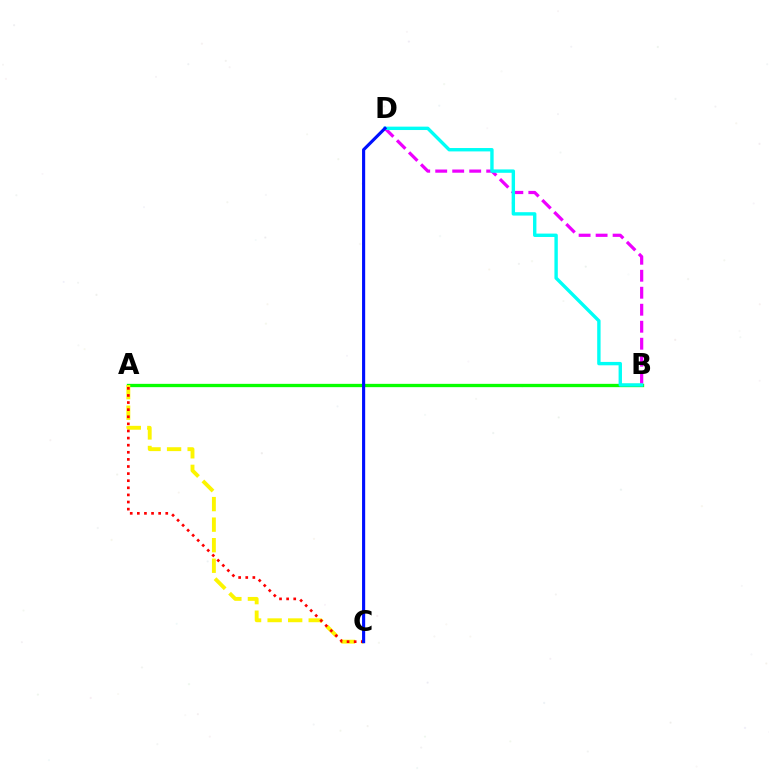{('A', 'B'): [{'color': '#08ff00', 'line_style': 'solid', 'thickness': 2.38}], ('B', 'D'): [{'color': '#ee00ff', 'line_style': 'dashed', 'thickness': 2.31}, {'color': '#00fff6', 'line_style': 'solid', 'thickness': 2.44}], ('A', 'C'): [{'color': '#fcf500', 'line_style': 'dashed', 'thickness': 2.79}, {'color': '#ff0000', 'line_style': 'dotted', 'thickness': 1.93}], ('C', 'D'): [{'color': '#0010ff', 'line_style': 'solid', 'thickness': 2.25}]}